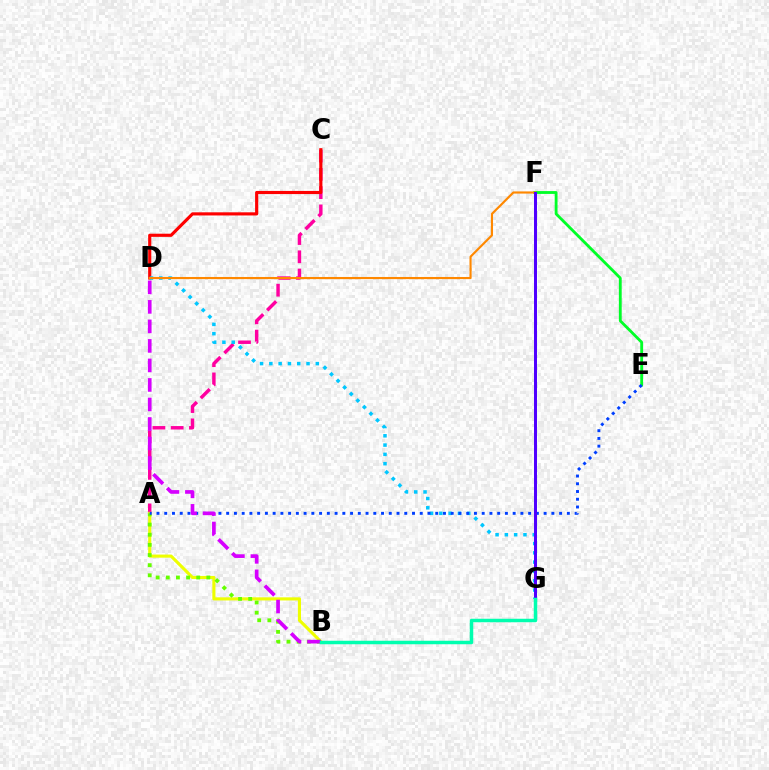{('E', 'F'): [{'color': '#00ff27', 'line_style': 'solid', 'thickness': 2.04}], ('A', 'C'): [{'color': '#ff00a0', 'line_style': 'dashed', 'thickness': 2.48}], ('A', 'B'): [{'color': '#eeff00', 'line_style': 'solid', 'thickness': 2.23}, {'color': '#66ff00', 'line_style': 'dotted', 'thickness': 2.75}], ('C', 'D'): [{'color': '#ff0000', 'line_style': 'solid', 'thickness': 2.26}], ('D', 'G'): [{'color': '#00c7ff', 'line_style': 'dotted', 'thickness': 2.53}], ('A', 'E'): [{'color': '#003fff', 'line_style': 'dotted', 'thickness': 2.1}], ('D', 'F'): [{'color': '#ff8800', 'line_style': 'solid', 'thickness': 1.55}], ('B', 'D'): [{'color': '#d600ff', 'line_style': 'dashed', 'thickness': 2.65}], ('F', 'G'): [{'color': '#4f00ff', 'line_style': 'solid', 'thickness': 2.16}], ('B', 'G'): [{'color': '#00ffaf', 'line_style': 'solid', 'thickness': 2.51}]}